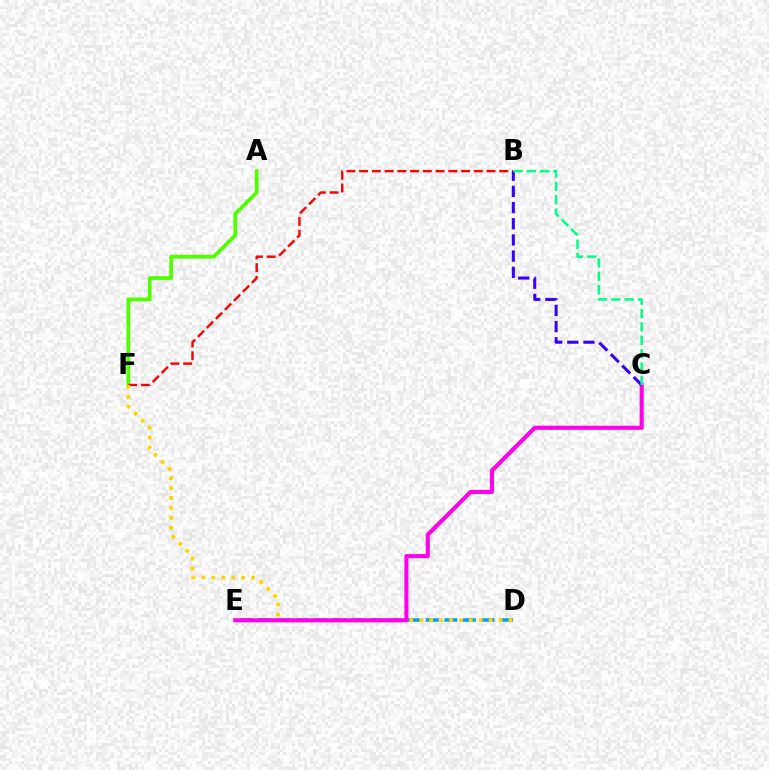{('D', 'E'): [{'color': '#009eff', 'line_style': 'dashed', 'thickness': 2.52}], ('A', 'F'): [{'color': '#4fff00', 'line_style': 'solid', 'thickness': 2.7}], ('B', 'F'): [{'color': '#ff0000', 'line_style': 'dashed', 'thickness': 1.73}], ('D', 'F'): [{'color': '#ffd500', 'line_style': 'dotted', 'thickness': 2.7}], ('C', 'E'): [{'color': '#ff00ed', 'line_style': 'solid', 'thickness': 2.93}], ('B', 'C'): [{'color': '#3700ff', 'line_style': 'dashed', 'thickness': 2.2}, {'color': '#00ff86', 'line_style': 'dashed', 'thickness': 1.81}]}